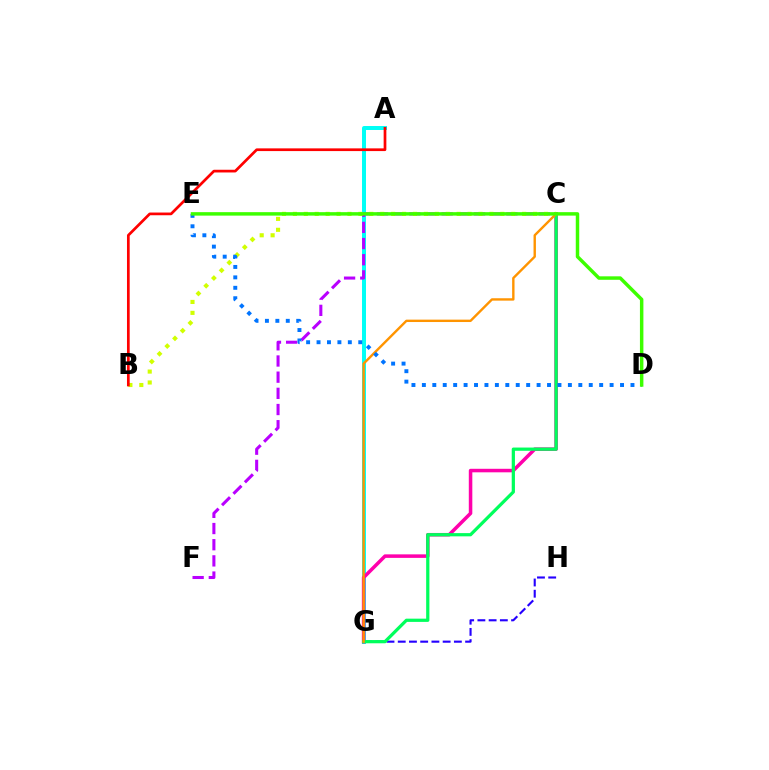{('A', 'G'): [{'color': '#00fff6', 'line_style': 'solid', 'thickness': 2.86}], ('C', 'G'): [{'color': '#ff00ac', 'line_style': 'solid', 'thickness': 2.54}, {'color': '#00ff5c', 'line_style': 'solid', 'thickness': 2.33}, {'color': '#ff9400', 'line_style': 'solid', 'thickness': 1.72}], ('G', 'H'): [{'color': '#2500ff', 'line_style': 'dashed', 'thickness': 1.53}], ('C', 'F'): [{'color': '#b900ff', 'line_style': 'dashed', 'thickness': 2.2}], ('B', 'C'): [{'color': '#d1ff00', 'line_style': 'dotted', 'thickness': 2.97}], ('A', 'B'): [{'color': '#ff0000', 'line_style': 'solid', 'thickness': 1.95}], ('D', 'E'): [{'color': '#0074ff', 'line_style': 'dotted', 'thickness': 2.83}, {'color': '#3dff00', 'line_style': 'solid', 'thickness': 2.5}]}